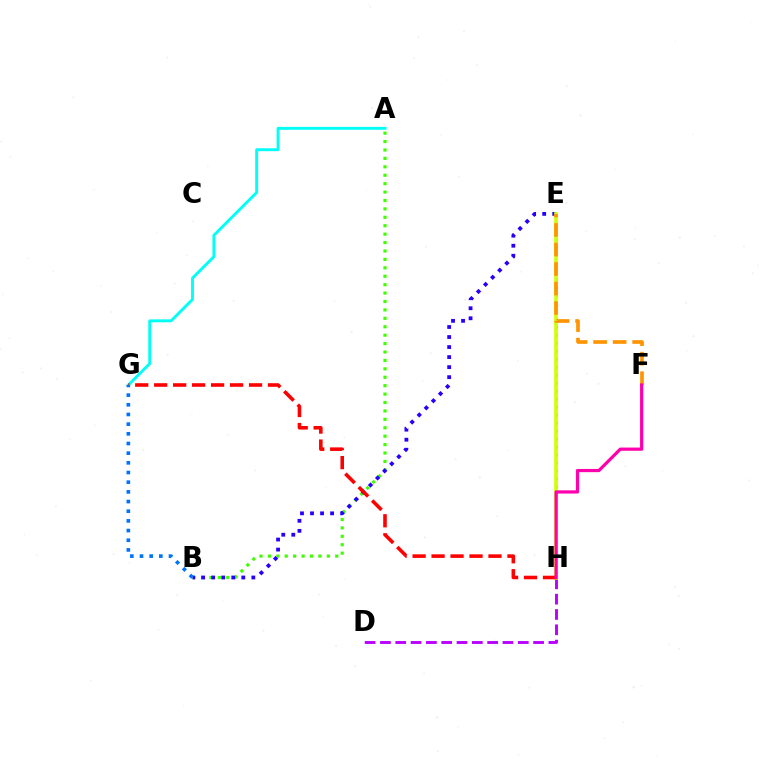{('D', 'H'): [{'color': '#b900ff', 'line_style': 'dashed', 'thickness': 2.08}], ('A', 'B'): [{'color': '#3dff00', 'line_style': 'dotted', 'thickness': 2.29}], ('B', 'E'): [{'color': '#2500ff', 'line_style': 'dotted', 'thickness': 2.73}], ('E', 'H'): [{'color': '#00ff5c', 'line_style': 'dotted', 'thickness': 2.16}, {'color': '#d1ff00', 'line_style': 'solid', 'thickness': 2.62}], ('A', 'G'): [{'color': '#00fff6', 'line_style': 'solid', 'thickness': 2.09}], ('G', 'H'): [{'color': '#ff0000', 'line_style': 'dashed', 'thickness': 2.58}], ('E', 'F'): [{'color': '#ff9400', 'line_style': 'dashed', 'thickness': 2.65}], ('B', 'G'): [{'color': '#0074ff', 'line_style': 'dotted', 'thickness': 2.63}], ('F', 'H'): [{'color': '#ff00ac', 'line_style': 'solid', 'thickness': 2.31}]}